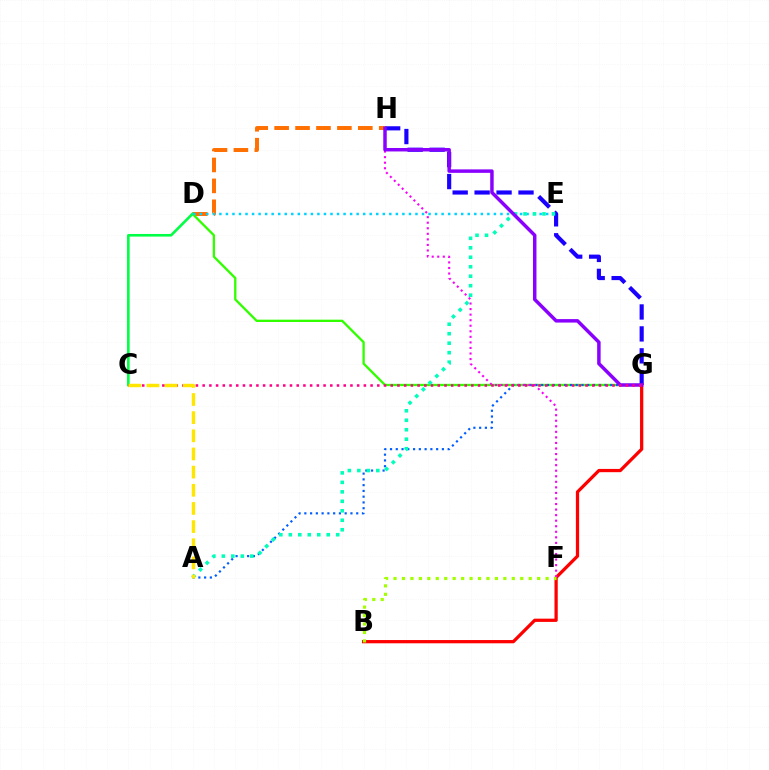{('G', 'H'): [{'color': '#1900ff', 'line_style': 'dashed', 'thickness': 2.98}, {'color': '#8a00ff', 'line_style': 'solid', 'thickness': 2.5}], ('D', 'H'): [{'color': '#ff7000', 'line_style': 'dashed', 'thickness': 2.84}], ('D', 'G'): [{'color': '#31ff00', 'line_style': 'solid', 'thickness': 1.68}], ('C', 'D'): [{'color': '#00ff45', 'line_style': 'solid', 'thickness': 1.88}], ('A', 'G'): [{'color': '#005dff', 'line_style': 'dotted', 'thickness': 1.57}], ('B', 'G'): [{'color': '#ff0000', 'line_style': 'solid', 'thickness': 2.34}], ('F', 'H'): [{'color': '#fa00f9', 'line_style': 'dotted', 'thickness': 1.51}], ('D', 'E'): [{'color': '#00d3ff', 'line_style': 'dotted', 'thickness': 1.78}], ('A', 'E'): [{'color': '#00ffbb', 'line_style': 'dotted', 'thickness': 2.58}], ('C', 'G'): [{'color': '#ff0088', 'line_style': 'dotted', 'thickness': 1.83}], ('B', 'F'): [{'color': '#a2ff00', 'line_style': 'dotted', 'thickness': 2.3}], ('A', 'C'): [{'color': '#ffe600', 'line_style': 'dashed', 'thickness': 2.47}]}